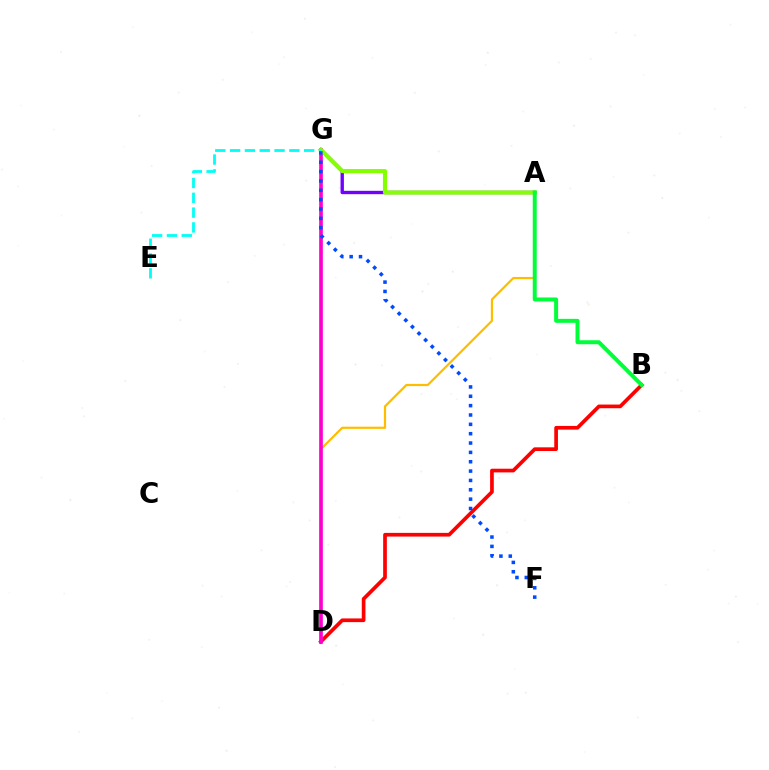{('A', 'G'): [{'color': '#7200ff', 'line_style': 'solid', 'thickness': 2.42}, {'color': '#84ff00', 'line_style': 'solid', 'thickness': 2.98}], ('A', 'D'): [{'color': '#ffbd00', 'line_style': 'solid', 'thickness': 1.59}], ('B', 'D'): [{'color': '#ff0000', 'line_style': 'solid', 'thickness': 2.66}], ('D', 'G'): [{'color': '#ff00cf', 'line_style': 'solid', 'thickness': 2.64}], ('A', 'B'): [{'color': '#00ff39', 'line_style': 'solid', 'thickness': 2.86}], ('E', 'G'): [{'color': '#00fff6', 'line_style': 'dashed', 'thickness': 2.01}], ('F', 'G'): [{'color': '#004bff', 'line_style': 'dotted', 'thickness': 2.54}]}